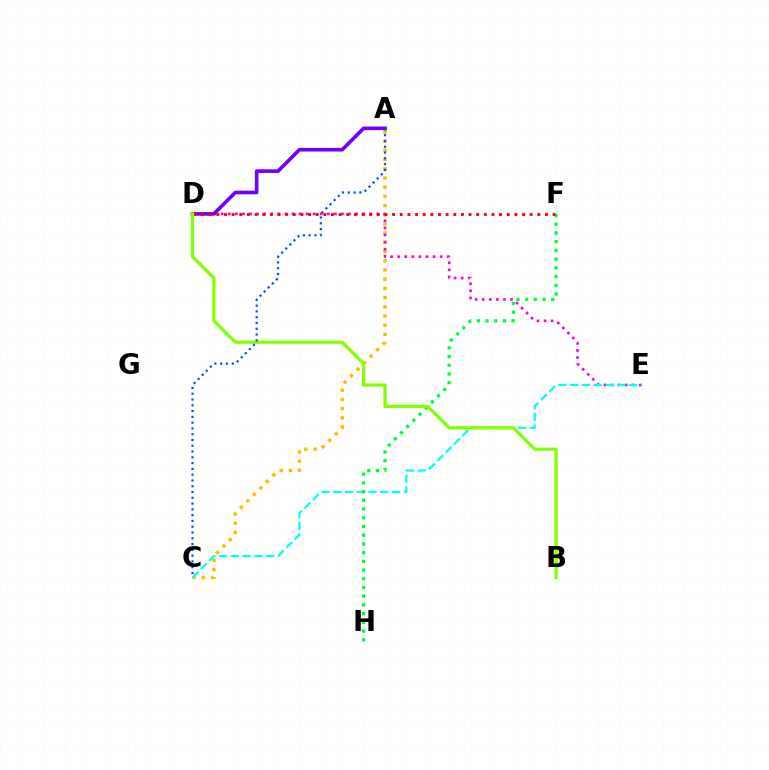{('A', 'C'): [{'color': '#ffbd00', 'line_style': 'dotted', 'thickness': 2.5}, {'color': '#004bff', 'line_style': 'dotted', 'thickness': 1.57}], ('D', 'E'): [{'color': '#ff00cf', 'line_style': 'dotted', 'thickness': 1.92}], ('A', 'D'): [{'color': '#7200ff', 'line_style': 'solid', 'thickness': 2.61}], ('C', 'E'): [{'color': '#00fff6', 'line_style': 'dashed', 'thickness': 1.6}], ('F', 'H'): [{'color': '#00ff39', 'line_style': 'dotted', 'thickness': 2.37}], ('D', 'F'): [{'color': '#ff0000', 'line_style': 'dotted', 'thickness': 2.08}], ('B', 'D'): [{'color': '#84ff00', 'line_style': 'solid', 'thickness': 2.32}]}